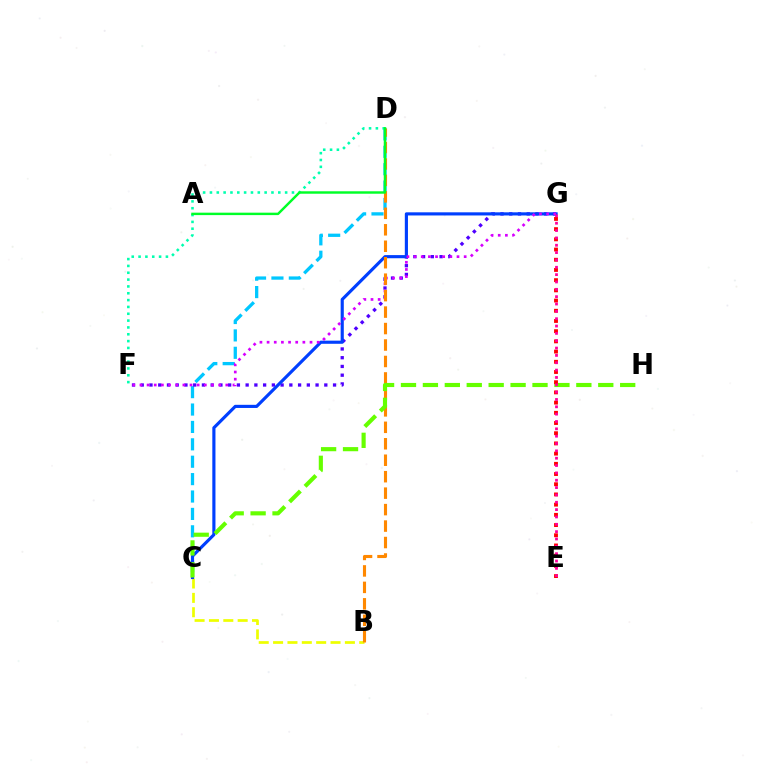{('C', 'D'): [{'color': '#00c7ff', 'line_style': 'dashed', 'thickness': 2.36}], ('F', 'G'): [{'color': '#4f00ff', 'line_style': 'dotted', 'thickness': 2.37}, {'color': '#d600ff', 'line_style': 'dotted', 'thickness': 1.94}], ('B', 'C'): [{'color': '#eeff00', 'line_style': 'dashed', 'thickness': 1.95}], ('C', 'G'): [{'color': '#003fff', 'line_style': 'solid', 'thickness': 2.26}], ('B', 'D'): [{'color': '#ff8800', 'line_style': 'dashed', 'thickness': 2.24}], ('C', 'H'): [{'color': '#66ff00', 'line_style': 'dashed', 'thickness': 2.98}], ('D', 'F'): [{'color': '#00ffaf', 'line_style': 'dotted', 'thickness': 1.86}], ('A', 'D'): [{'color': '#00ff27', 'line_style': 'solid', 'thickness': 1.76}], ('E', 'G'): [{'color': '#ff0000', 'line_style': 'dotted', 'thickness': 2.77}, {'color': '#ff00a0', 'line_style': 'dotted', 'thickness': 2.0}]}